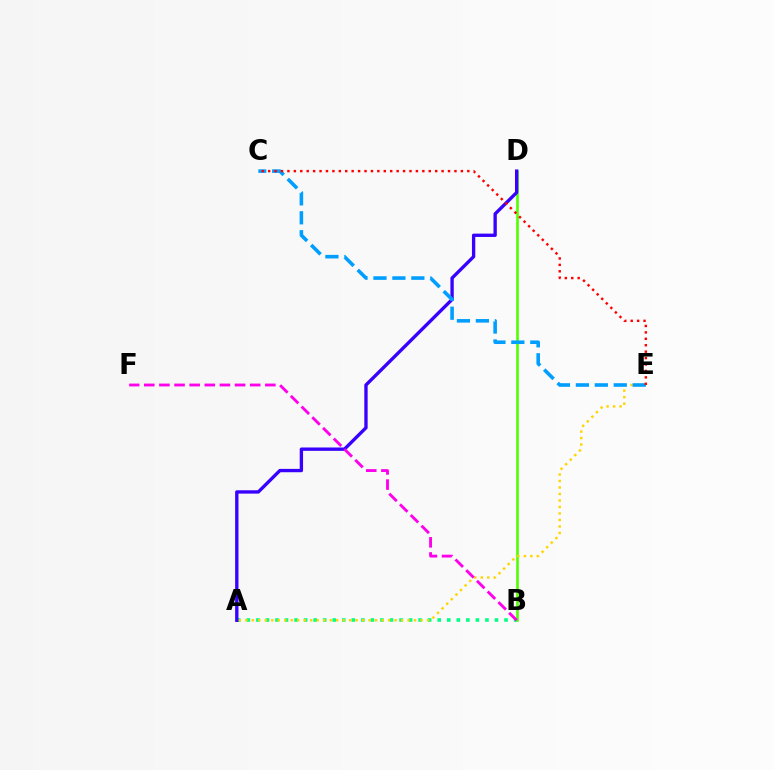{('A', 'B'): [{'color': '#00ff86', 'line_style': 'dotted', 'thickness': 2.59}], ('B', 'D'): [{'color': '#4fff00', 'line_style': 'solid', 'thickness': 1.86}], ('A', 'E'): [{'color': '#ffd500', 'line_style': 'dotted', 'thickness': 1.76}], ('A', 'D'): [{'color': '#3700ff', 'line_style': 'solid', 'thickness': 2.4}], ('B', 'F'): [{'color': '#ff00ed', 'line_style': 'dashed', 'thickness': 2.06}], ('C', 'E'): [{'color': '#009eff', 'line_style': 'dashed', 'thickness': 2.57}, {'color': '#ff0000', 'line_style': 'dotted', 'thickness': 1.75}]}